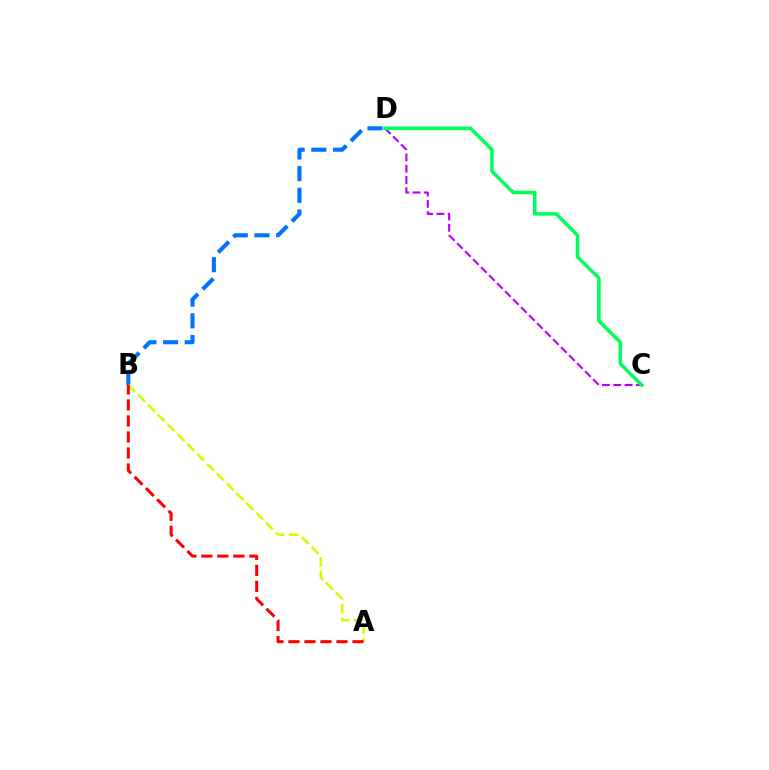{('B', 'D'): [{'color': '#0074ff', 'line_style': 'dashed', 'thickness': 2.94}], ('A', 'B'): [{'color': '#d1ff00', 'line_style': 'dashed', 'thickness': 1.89}, {'color': '#ff0000', 'line_style': 'dashed', 'thickness': 2.18}], ('C', 'D'): [{'color': '#b900ff', 'line_style': 'dashed', 'thickness': 1.54}, {'color': '#00ff5c', 'line_style': 'solid', 'thickness': 2.55}]}